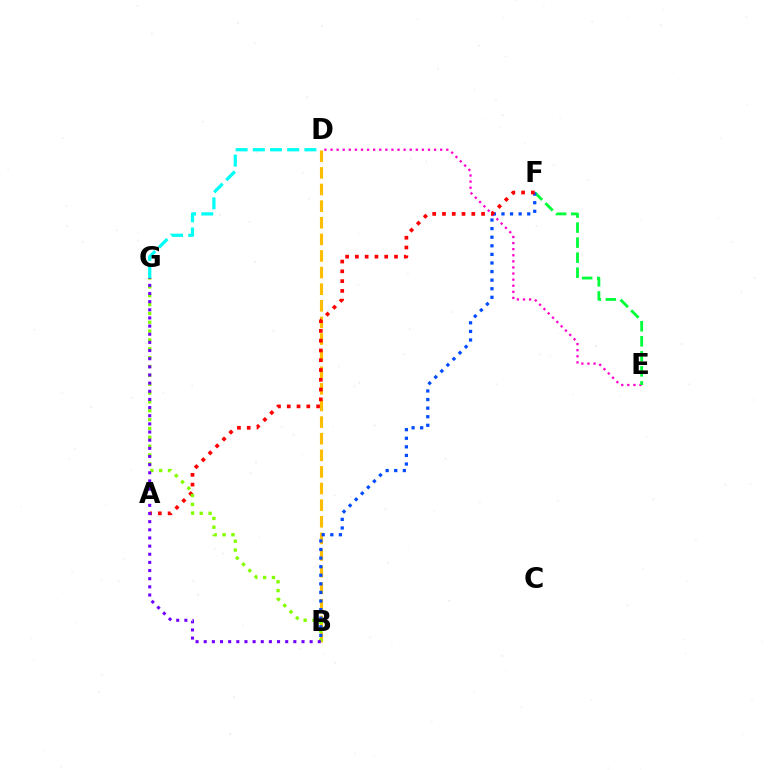{('D', 'G'): [{'color': '#00fff6', 'line_style': 'dashed', 'thickness': 2.34}], ('D', 'E'): [{'color': '#ff00cf', 'line_style': 'dotted', 'thickness': 1.66}], ('B', 'D'): [{'color': '#ffbd00', 'line_style': 'dashed', 'thickness': 2.26}], ('E', 'F'): [{'color': '#00ff39', 'line_style': 'dashed', 'thickness': 2.04}], ('B', 'F'): [{'color': '#004bff', 'line_style': 'dotted', 'thickness': 2.33}], ('A', 'F'): [{'color': '#ff0000', 'line_style': 'dotted', 'thickness': 2.66}], ('B', 'G'): [{'color': '#84ff00', 'line_style': 'dotted', 'thickness': 2.4}, {'color': '#7200ff', 'line_style': 'dotted', 'thickness': 2.21}]}